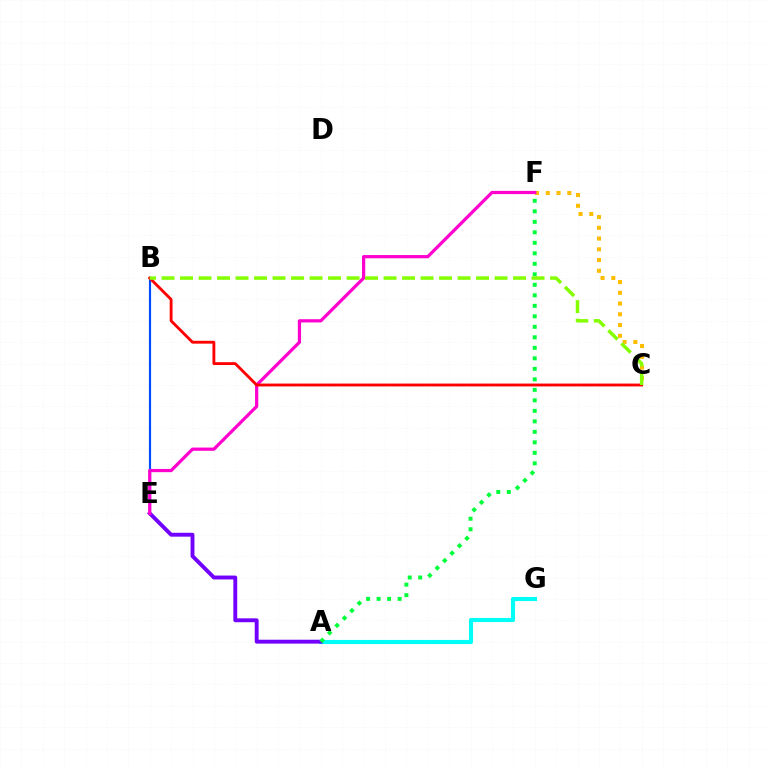{('C', 'F'): [{'color': '#ffbd00', 'line_style': 'dotted', 'thickness': 2.92}], ('A', 'G'): [{'color': '#00fff6', 'line_style': 'solid', 'thickness': 2.98}], ('B', 'E'): [{'color': '#004bff', 'line_style': 'solid', 'thickness': 1.56}], ('A', 'E'): [{'color': '#7200ff', 'line_style': 'solid', 'thickness': 2.8}], ('A', 'F'): [{'color': '#00ff39', 'line_style': 'dotted', 'thickness': 2.85}], ('E', 'F'): [{'color': '#ff00cf', 'line_style': 'solid', 'thickness': 2.32}], ('B', 'C'): [{'color': '#ff0000', 'line_style': 'solid', 'thickness': 2.05}, {'color': '#84ff00', 'line_style': 'dashed', 'thickness': 2.51}]}